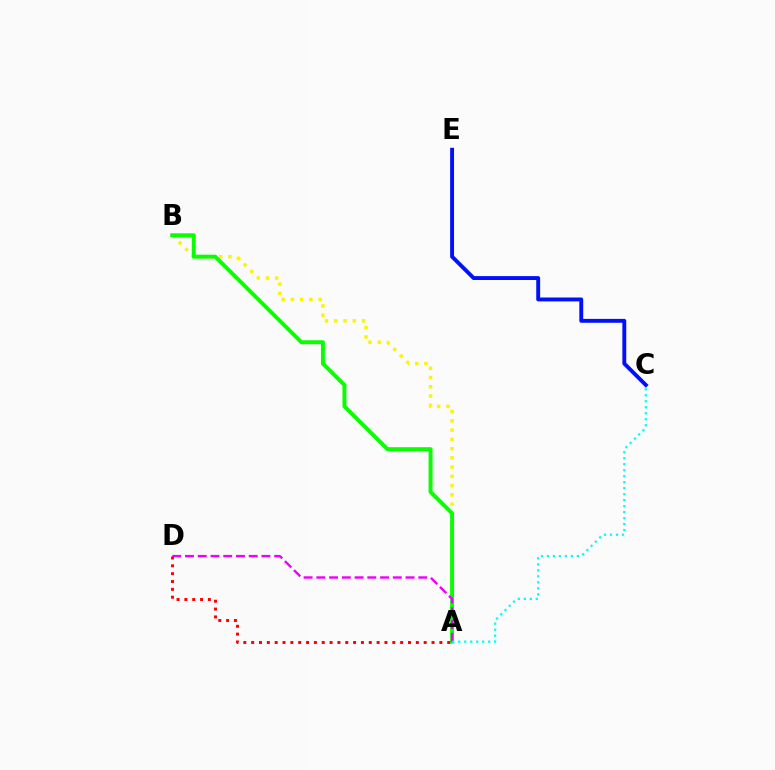{('A', 'B'): [{'color': '#fcf500', 'line_style': 'dotted', 'thickness': 2.52}, {'color': '#08ff00', 'line_style': 'solid', 'thickness': 2.84}], ('A', 'D'): [{'color': '#ee00ff', 'line_style': 'dashed', 'thickness': 1.73}, {'color': '#ff0000', 'line_style': 'dotted', 'thickness': 2.13}], ('C', 'E'): [{'color': '#0010ff', 'line_style': 'solid', 'thickness': 2.8}], ('A', 'C'): [{'color': '#00fff6', 'line_style': 'dotted', 'thickness': 1.63}]}